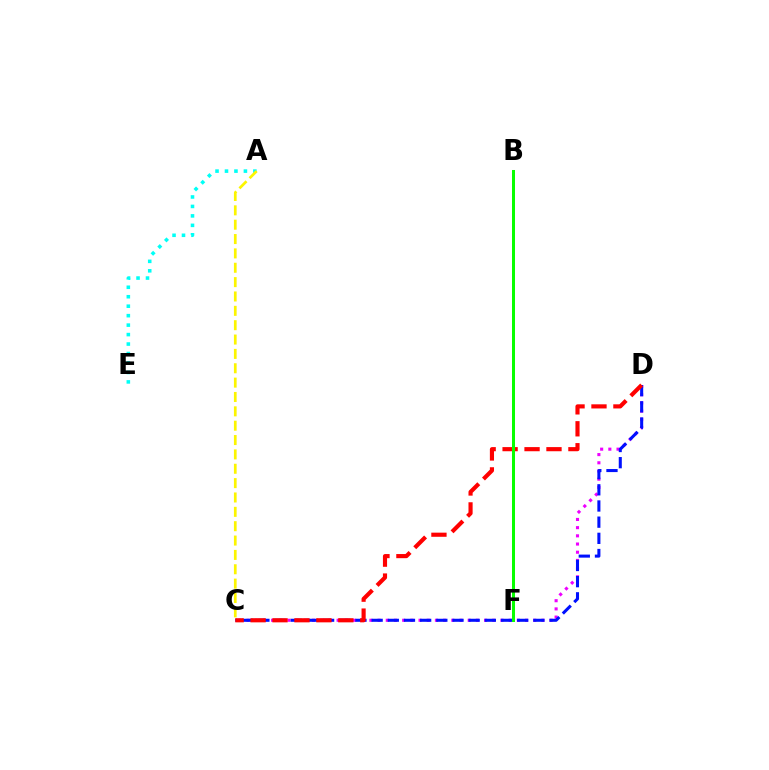{('C', 'D'): [{'color': '#ee00ff', 'line_style': 'dotted', 'thickness': 2.23}, {'color': '#0010ff', 'line_style': 'dashed', 'thickness': 2.2}, {'color': '#ff0000', 'line_style': 'dashed', 'thickness': 2.98}], ('A', 'E'): [{'color': '#00fff6', 'line_style': 'dotted', 'thickness': 2.57}], ('A', 'C'): [{'color': '#fcf500', 'line_style': 'dashed', 'thickness': 1.95}], ('B', 'F'): [{'color': '#08ff00', 'line_style': 'solid', 'thickness': 2.17}]}